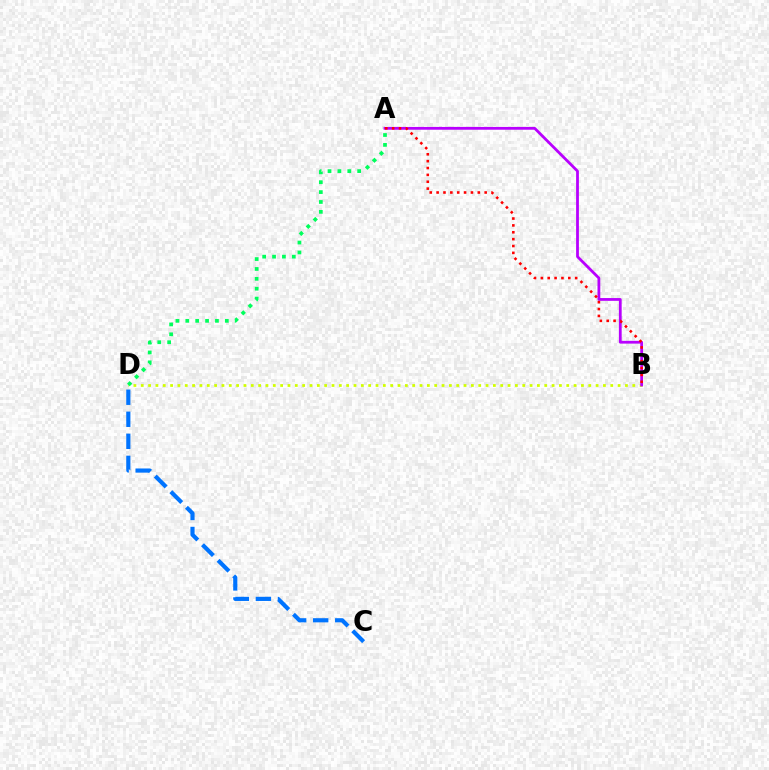{('B', 'D'): [{'color': '#d1ff00', 'line_style': 'dotted', 'thickness': 1.99}], ('C', 'D'): [{'color': '#0074ff', 'line_style': 'dashed', 'thickness': 3.0}], ('A', 'B'): [{'color': '#b900ff', 'line_style': 'solid', 'thickness': 2.0}, {'color': '#ff0000', 'line_style': 'dotted', 'thickness': 1.86}], ('A', 'D'): [{'color': '#00ff5c', 'line_style': 'dotted', 'thickness': 2.69}]}